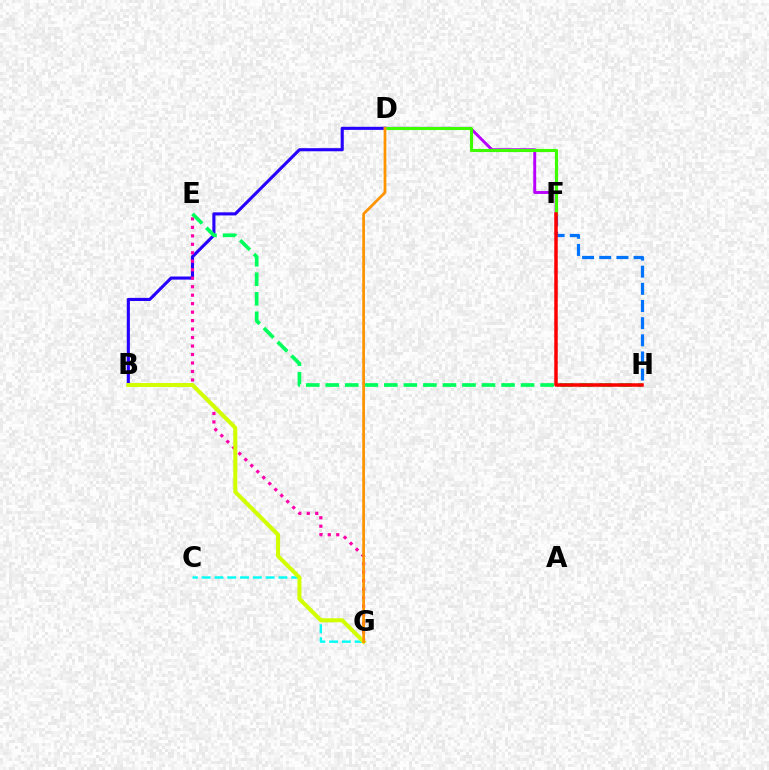{('B', 'D'): [{'color': '#2500ff', 'line_style': 'solid', 'thickness': 2.24}], ('E', 'G'): [{'color': '#ff00ac', 'line_style': 'dotted', 'thickness': 2.3}], ('E', 'H'): [{'color': '#00ff5c', 'line_style': 'dashed', 'thickness': 2.65}], ('C', 'G'): [{'color': '#00fff6', 'line_style': 'dashed', 'thickness': 1.74}], ('D', 'F'): [{'color': '#b900ff', 'line_style': 'solid', 'thickness': 2.11}, {'color': '#3dff00', 'line_style': 'solid', 'thickness': 2.25}], ('F', 'H'): [{'color': '#0074ff', 'line_style': 'dashed', 'thickness': 2.33}, {'color': '#ff0000', 'line_style': 'solid', 'thickness': 2.52}], ('B', 'G'): [{'color': '#d1ff00', 'line_style': 'solid', 'thickness': 2.9}], ('D', 'G'): [{'color': '#ff9400', 'line_style': 'solid', 'thickness': 1.98}]}